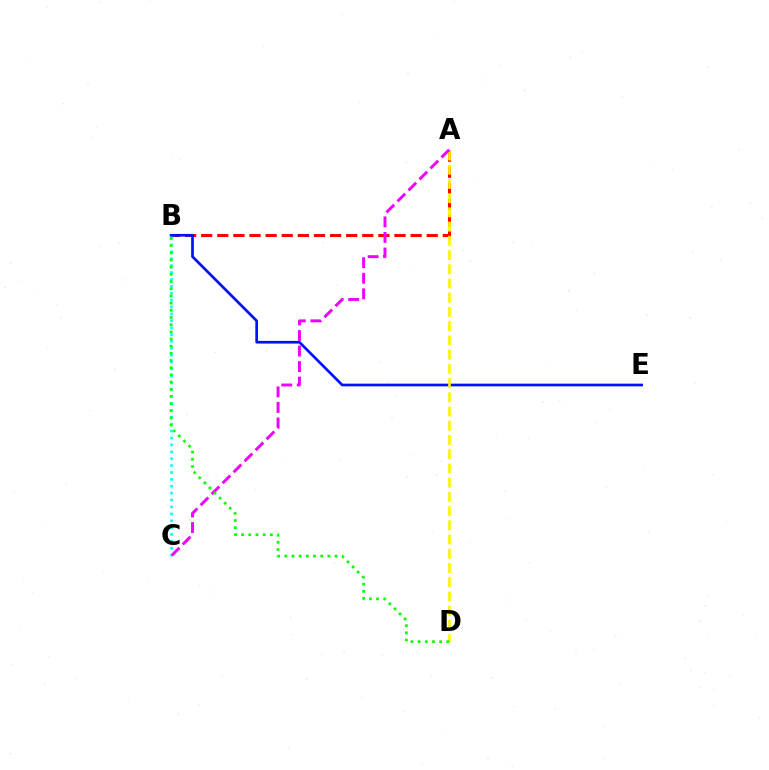{('A', 'B'): [{'color': '#ff0000', 'line_style': 'dashed', 'thickness': 2.19}], ('B', 'E'): [{'color': '#0010ff', 'line_style': 'solid', 'thickness': 1.94}], ('A', 'D'): [{'color': '#fcf500', 'line_style': 'dashed', 'thickness': 1.93}], ('B', 'C'): [{'color': '#00fff6', 'line_style': 'dotted', 'thickness': 1.87}], ('A', 'C'): [{'color': '#ee00ff', 'line_style': 'dashed', 'thickness': 2.11}], ('B', 'D'): [{'color': '#08ff00', 'line_style': 'dotted', 'thickness': 1.95}]}